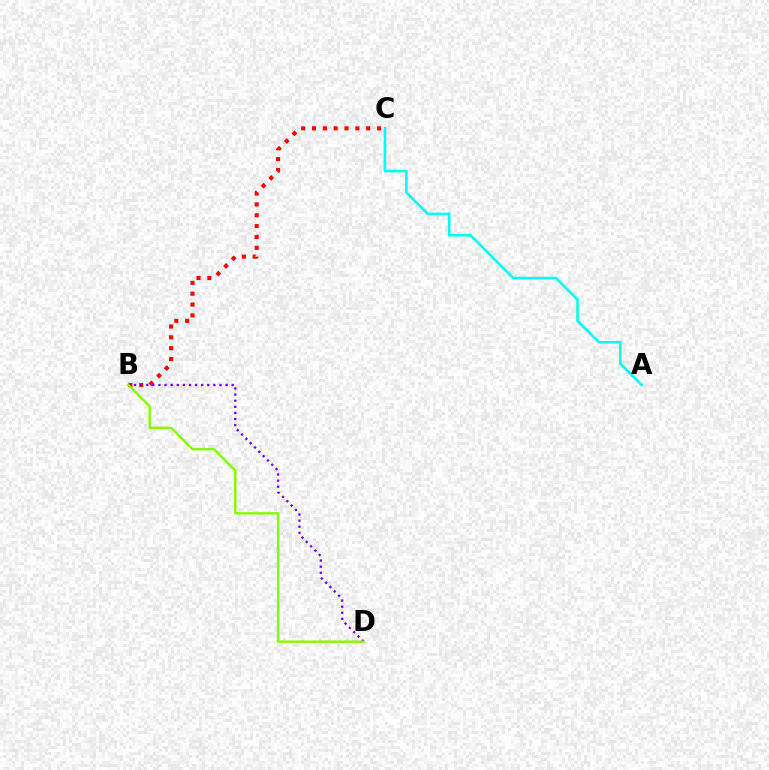{('B', 'C'): [{'color': '#ff0000', 'line_style': 'dotted', 'thickness': 2.94}], ('B', 'D'): [{'color': '#7200ff', 'line_style': 'dotted', 'thickness': 1.66}, {'color': '#84ff00', 'line_style': 'solid', 'thickness': 1.72}], ('A', 'C'): [{'color': '#00fff6', 'line_style': 'solid', 'thickness': 1.85}]}